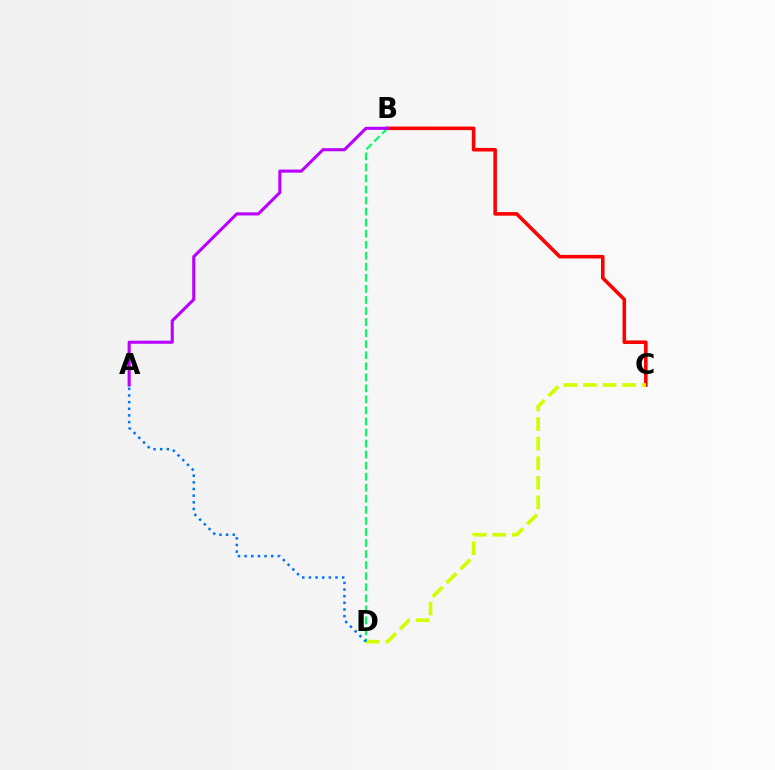{('B', 'C'): [{'color': '#ff0000', 'line_style': 'solid', 'thickness': 2.57}], ('C', 'D'): [{'color': '#d1ff00', 'line_style': 'dashed', 'thickness': 2.66}], ('B', 'D'): [{'color': '#00ff5c', 'line_style': 'dashed', 'thickness': 1.5}], ('A', 'B'): [{'color': '#b900ff', 'line_style': 'solid', 'thickness': 2.22}], ('A', 'D'): [{'color': '#0074ff', 'line_style': 'dotted', 'thickness': 1.81}]}